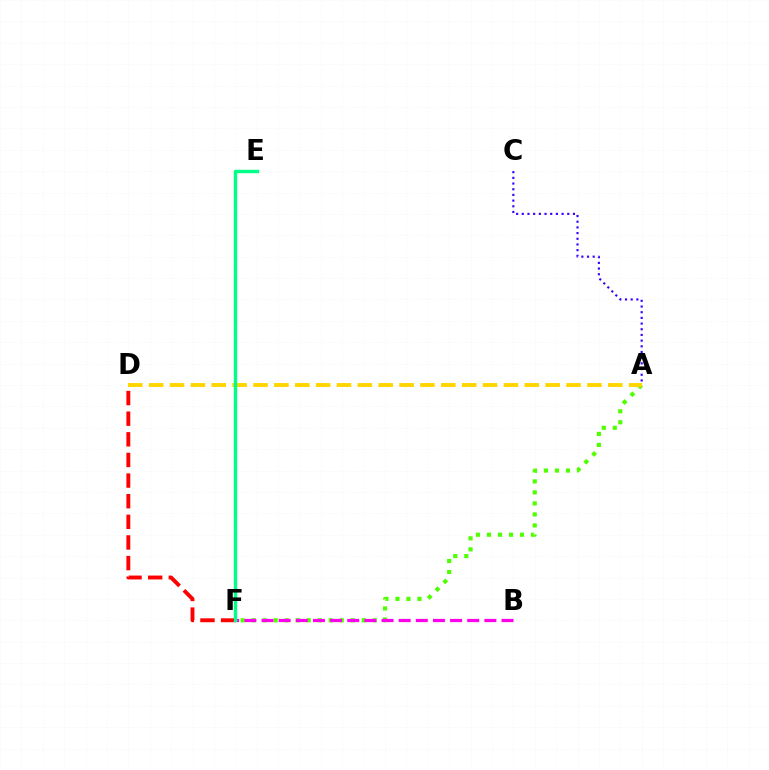{('A', 'F'): [{'color': '#4fff00', 'line_style': 'dotted', 'thickness': 2.99}], ('B', 'F'): [{'color': '#ff00ed', 'line_style': 'dashed', 'thickness': 2.33}], ('D', 'F'): [{'color': '#ff0000', 'line_style': 'dashed', 'thickness': 2.8}], ('E', 'F'): [{'color': '#009eff', 'line_style': 'solid', 'thickness': 1.87}, {'color': '#00ff86', 'line_style': 'solid', 'thickness': 2.45}], ('A', 'D'): [{'color': '#ffd500', 'line_style': 'dashed', 'thickness': 2.84}], ('A', 'C'): [{'color': '#3700ff', 'line_style': 'dotted', 'thickness': 1.54}]}